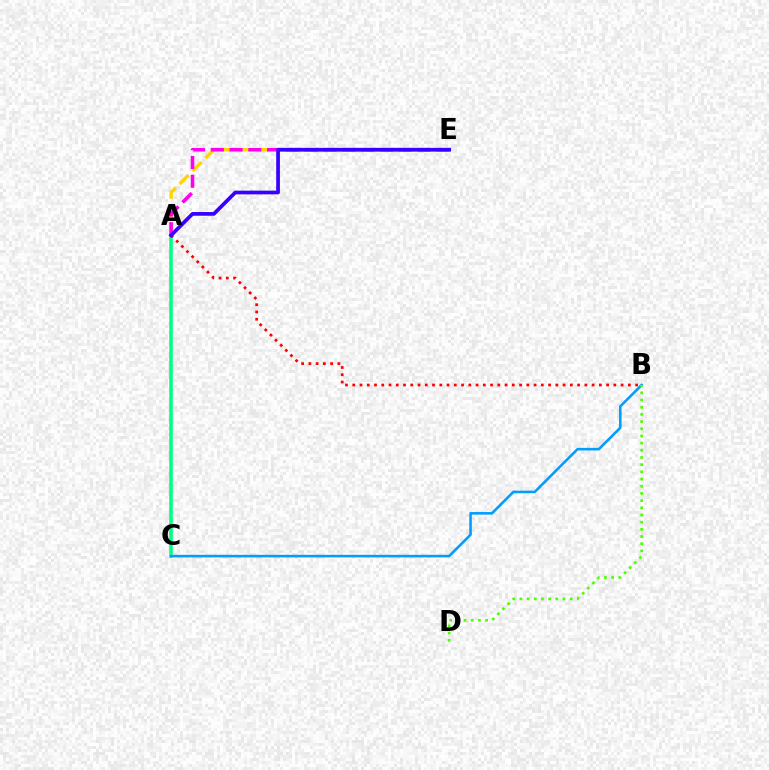{('A', 'C'): [{'color': '#00ff86', 'line_style': 'solid', 'thickness': 2.54}], ('A', 'E'): [{'color': '#ffd500', 'line_style': 'dashed', 'thickness': 2.48}, {'color': '#ff00ed', 'line_style': 'dashed', 'thickness': 2.55}, {'color': '#3700ff', 'line_style': 'solid', 'thickness': 2.68}], ('B', 'C'): [{'color': '#009eff', 'line_style': 'solid', 'thickness': 1.87}], ('B', 'D'): [{'color': '#4fff00', 'line_style': 'dotted', 'thickness': 1.95}], ('A', 'B'): [{'color': '#ff0000', 'line_style': 'dotted', 'thickness': 1.97}]}